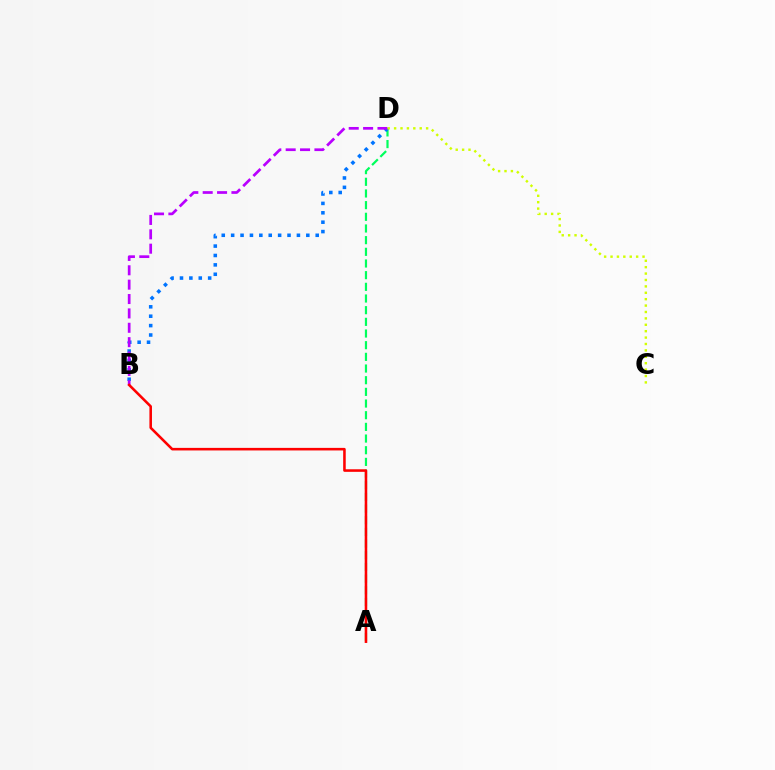{('A', 'D'): [{'color': '#00ff5c', 'line_style': 'dashed', 'thickness': 1.59}], ('B', 'D'): [{'color': '#0074ff', 'line_style': 'dotted', 'thickness': 2.55}, {'color': '#b900ff', 'line_style': 'dashed', 'thickness': 1.95}], ('C', 'D'): [{'color': '#d1ff00', 'line_style': 'dotted', 'thickness': 1.74}], ('A', 'B'): [{'color': '#ff0000', 'line_style': 'solid', 'thickness': 1.85}]}